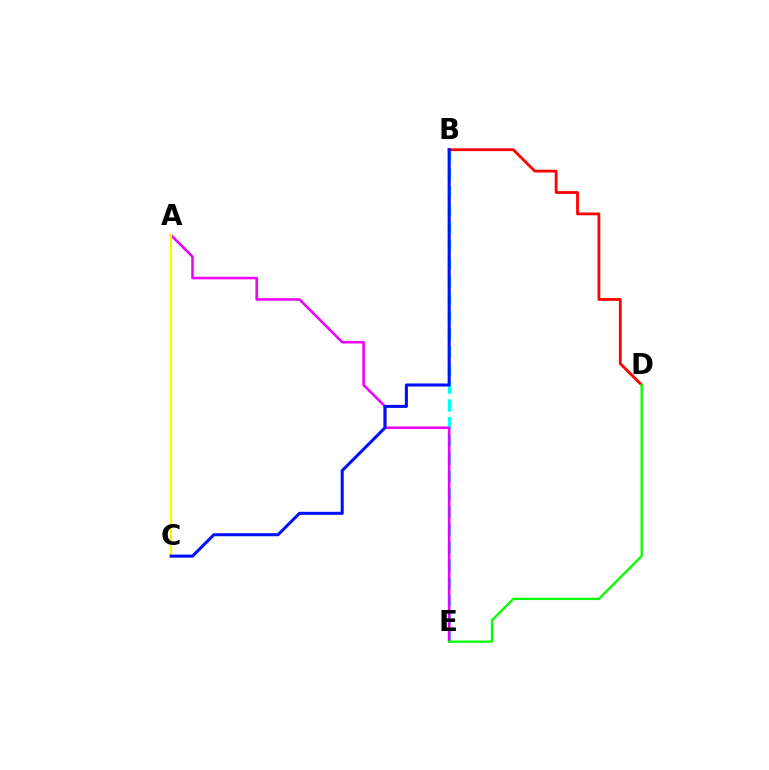{('B', 'E'): [{'color': '#00fff6', 'line_style': 'dashed', 'thickness': 2.41}], ('A', 'E'): [{'color': '#ee00ff', 'line_style': 'solid', 'thickness': 1.84}], ('B', 'D'): [{'color': '#ff0000', 'line_style': 'solid', 'thickness': 2.01}], ('A', 'C'): [{'color': '#fcf500', 'line_style': 'solid', 'thickness': 1.6}], ('D', 'E'): [{'color': '#08ff00', 'line_style': 'solid', 'thickness': 1.67}], ('B', 'C'): [{'color': '#0010ff', 'line_style': 'solid', 'thickness': 2.19}]}